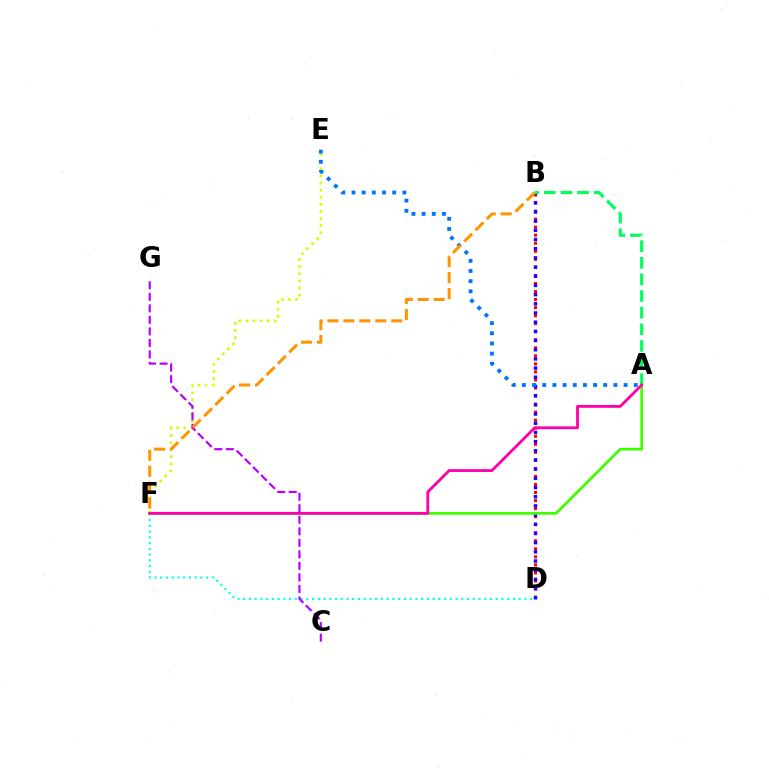{('B', 'D'): [{'color': '#ff0000', 'line_style': 'dotted', 'thickness': 2.18}, {'color': '#2500ff', 'line_style': 'dotted', 'thickness': 2.5}], ('E', 'F'): [{'color': '#d1ff00', 'line_style': 'dotted', 'thickness': 1.93}], ('A', 'B'): [{'color': '#00ff5c', 'line_style': 'dashed', 'thickness': 2.26}], ('A', 'E'): [{'color': '#0074ff', 'line_style': 'dotted', 'thickness': 2.76}], ('A', 'F'): [{'color': '#3dff00', 'line_style': 'solid', 'thickness': 1.97}, {'color': '#ff00ac', 'line_style': 'solid', 'thickness': 2.02}], ('D', 'F'): [{'color': '#00fff6', 'line_style': 'dotted', 'thickness': 1.56}], ('C', 'G'): [{'color': '#b900ff', 'line_style': 'dashed', 'thickness': 1.56}], ('B', 'F'): [{'color': '#ff9400', 'line_style': 'dashed', 'thickness': 2.17}]}